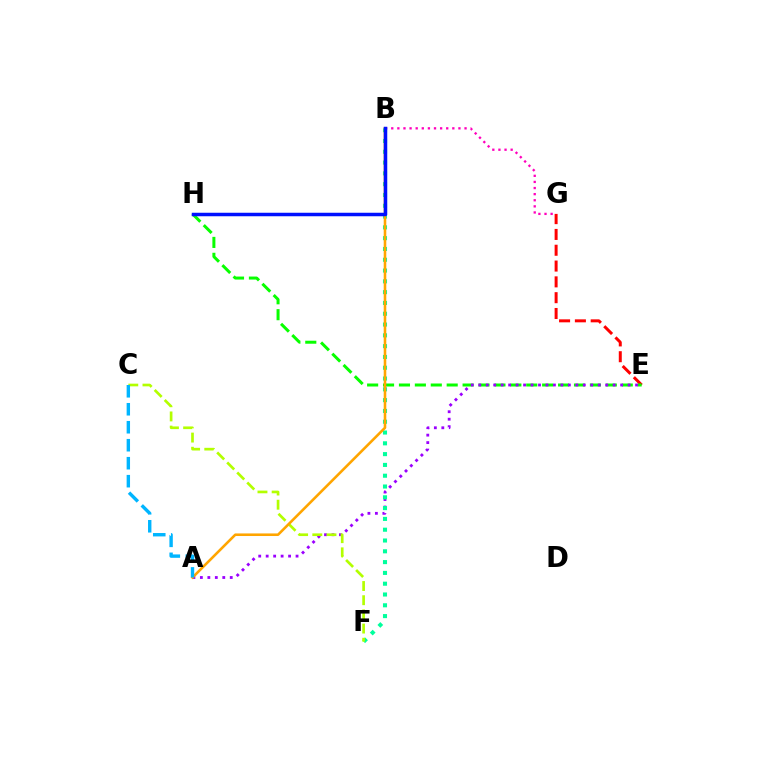{('E', 'G'): [{'color': '#ff0000', 'line_style': 'dashed', 'thickness': 2.15}], ('E', 'H'): [{'color': '#08ff00', 'line_style': 'dashed', 'thickness': 2.16}], ('A', 'E'): [{'color': '#9b00ff', 'line_style': 'dotted', 'thickness': 2.03}], ('B', 'F'): [{'color': '#00ff9d', 'line_style': 'dotted', 'thickness': 2.93}], ('C', 'F'): [{'color': '#b3ff00', 'line_style': 'dashed', 'thickness': 1.93}], ('B', 'G'): [{'color': '#ff00bd', 'line_style': 'dotted', 'thickness': 1.66}], ('A', 'B'): [{'color': '#ffa500', 'line_style': 'solid', 'thickness': 1.86}], ('B', 'H'): [{'color': '#0010ff', 'line_style': 'solid', 'thickness': 2.52}], ('A', 'C'): [{'color': '#00b5ff', 'line_style': 'dashed', 'thickness': 2.44}]}